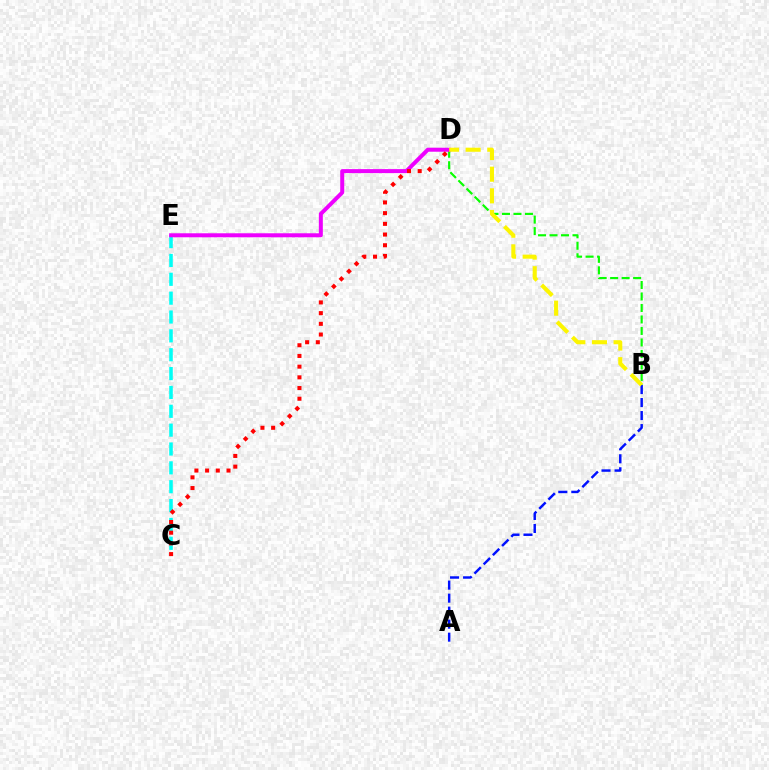{('B', 'D'): [{'color': '#08ff00', 'line_style': 'dashed', 'thickness': 1.56}, {'color': '#fcf500', 'line_style': 'dashed', 'thickness': 2.94}], ('C', 'E'): [{'color': '#00fff6', 'line_style': 'dashed', 'thickness': 2.56}], ('A', 'B'): [{'color': '#0010ff', 'line_style': 'dashed', 'thickness': 1.77}], ('D', 'E'): [{'color': '#ee00ff', 'line_style': 'solid', 'thickness': 2.87}], ('C', 'D'): [{'color': '#ff0000', 'line_style': 'dotted', 'thickness': 2.91}]}